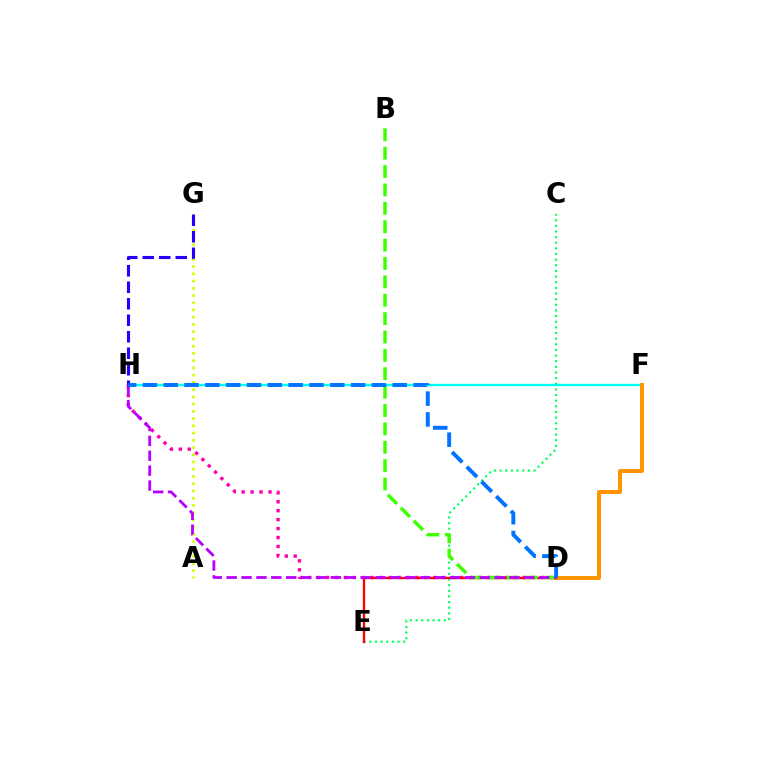{('F', 'H'): [{'color': '#00fff6', 'line_style': 'solid', 'thickness': 1.69}], ('D', 'H'): [{'color': '#ff00ac', 'line_style': 'dotted', 'thickness': 2.43}, {'color': '#b900ff', 'line_style': 'dashed', 'thickness': 2.02}, {'color': '#0074ff', 'line_style': 'dashed', 'thickness': 2.83}], ('A', 'G'): [{'color': '#d1ff00', 'line_style': 'dotted', 'thickness': 1.97}], ('D', 'F'): [{'color': '#ff9400', 'line_style': 'solid', 'thickness': 2.88}], ('G', 'H'): [{'color': '#2500ff', 'line_style': 'dashed', 'thickness': 2.24}], ('C', 'E'): [{'color': '#00ff5c', 'line_style': 'dotted', 'thickness': 1.53}], ('D', 'E'): [{'color': '#ff0000', 'line_style': 'solid', 'thickness': 1.68}], ('B', 'D'): [{'color': '#3dff00', 'line_style': 'dashed', 'thickness': 2.5}]}